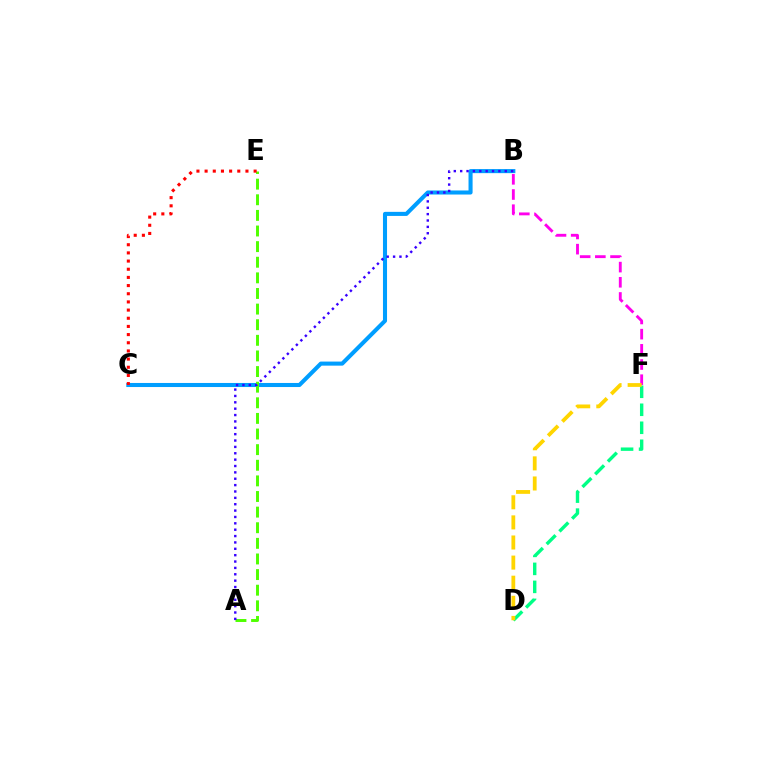{('B', 'C'): [{'color': '#009eff', 'line_style': 'solid', 'thickness': 2.93}], ('A', 'E'): [{'color': '#4fff00', 'line_style': 'dashed', 'thickness': 2.12}], ('C', 'E'): [{'color': '#ff0000', 'line_style': 'dotted', 'thickness': 2.22}], ('D', 'F'): [{'color': '#00ff86', 'line_style': 'dashed', 'thickness': 2.44}, {'color': '#ffd500', 'line_style': 'dashed', 'thickness': 2.73}], ('B', 'F'): [{'color': '#ff00ed', 'line_style': 'dashed', 'thickness': 2.06}], ('A', 'B'): [{'color': '#3700ff', 'line_style': 'dotted', 'thickness': 1.73}]}